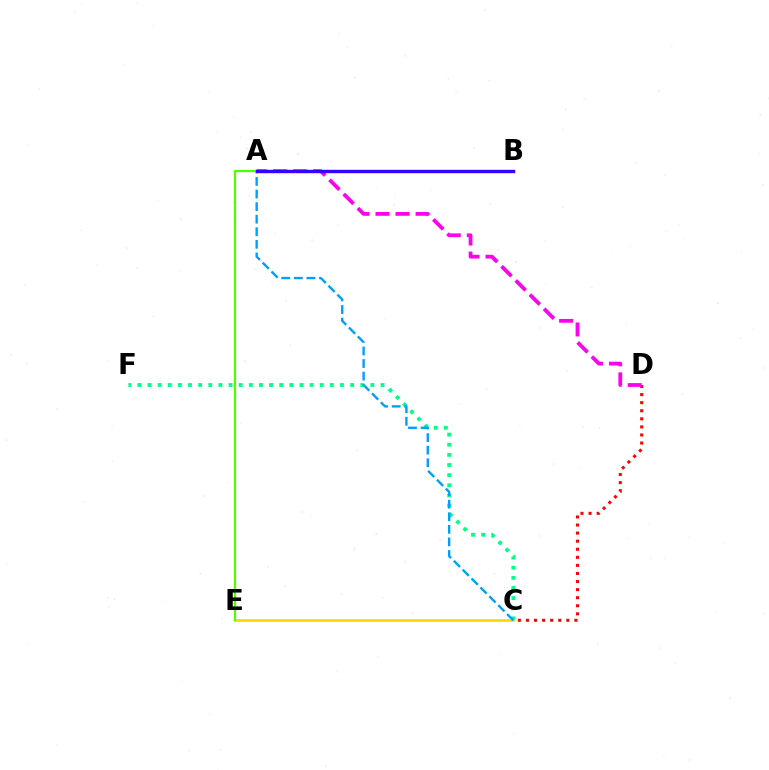{('C', 'F'): [{'color': '#00ff86', 'line_style': 'dotted', 'thickness': 2.75}], ('C', 'D'): [{'color': '#ff0000', 'line_style': 'dotted', 'thickness': 2.19}], ('C', 'E'): [{'color': '#ffd500', 'line_style': 'solid', 'thickness': 1.89}], ('A', 'C'): [{'color': '#009eff', 'line_style': 'dashed', 'thickness': 1.71}], ('A', 'E'): [{'color': '#4fff00', 'line_style': 'solid', 'thickness': 1.57}], ('A', 'D'): [{'color': '#ff00ed', 'line_style': 'dashed', 'thickness': 2.72}], ('A', 'B'): [{'color': '#3700ff', 'line_style': 'solid', 'thickness': 2.44}]}